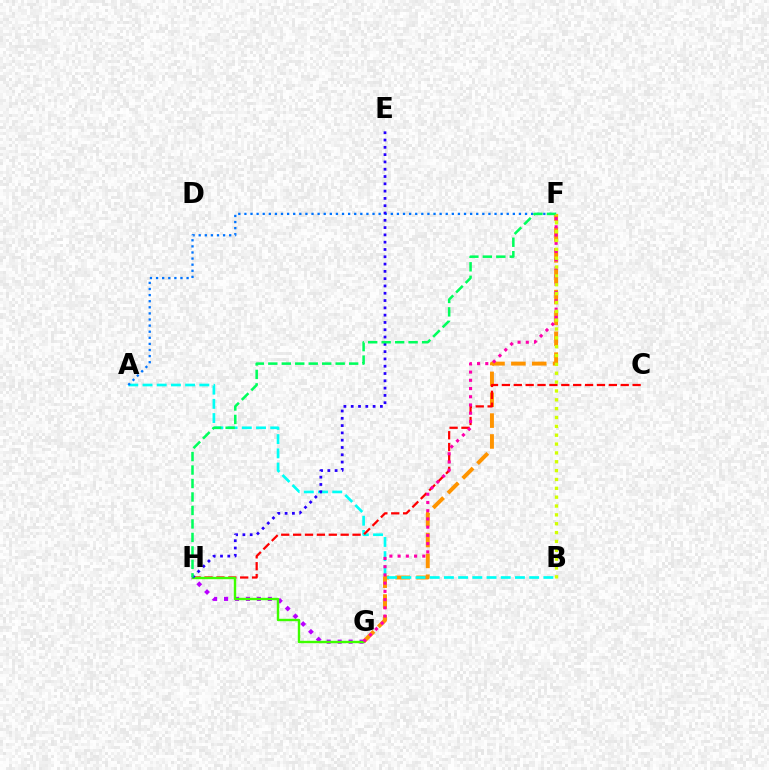{('F', 'G'): [{'color': '#ff9400', 'line_style': 'dashed', 'thickness': 2.83}, {'color': '#ff00ac', 'line_style': 'dotted', 'thickness': 2.24}], ('A', 'B'): [{'color': '#00fff6', 'line_style': 'dashed', 'thickness': 1.93}], ('G', 'H'): [{'color': '#b900ff', 'line_style': 'dotted', 'thickness': 2.97}, {'color': '#3dff00', 'line_style': 'solid', 'thickness': 1.73}], ('C', 'H'): [{'color': '#ff0000', 'line_style': 'dashed', 'thickness': 1.61}], ('A', 'F'): [{'color': '#0074ff', 'line_style': 'dotted', 'thickness': 1.66}], ('E', 'H'): [{'color': '#2500ff', 'line_style': 'dotted', 'thickness': 1.98}], ('F', 'H'): [{'color': '#00ff5c', 'line_style': 'dashed', 'thickness': 1.83}], ('B', 'F'): [{'color': '#d1ff00', 'line_style': 'dotted', 'thickness': 2.4}]}